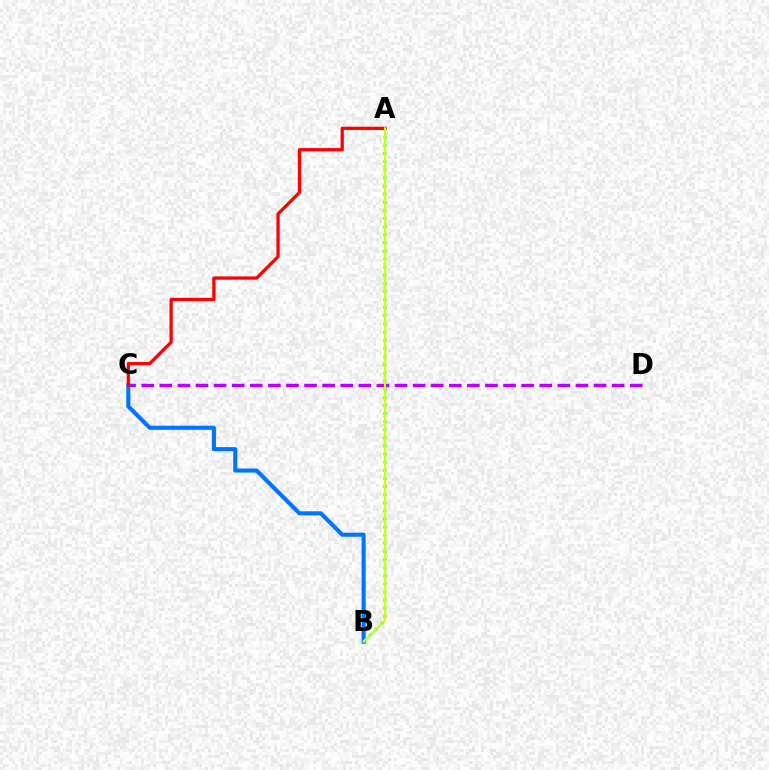{('C', 'D'): [{'color': '#b900ff', 'line_style': 'dashed', 'thickness': 2.46}], ('B', 'C'): [{'color': '#0074ff', 'line_style': 'solid', 'thickness': 2.95}], ('A', 'B'): [{'color': '#00ff5c', 'line_style': 'dotted', 'thickness': 2.21}, {'color': '#d1ff00', 'line_style': 'solid', 'thickness': 1.52}], ('A', 'C'): [{'color': '#ff0000', 'line_style': 'solid', 'thickness': 2.33}]}